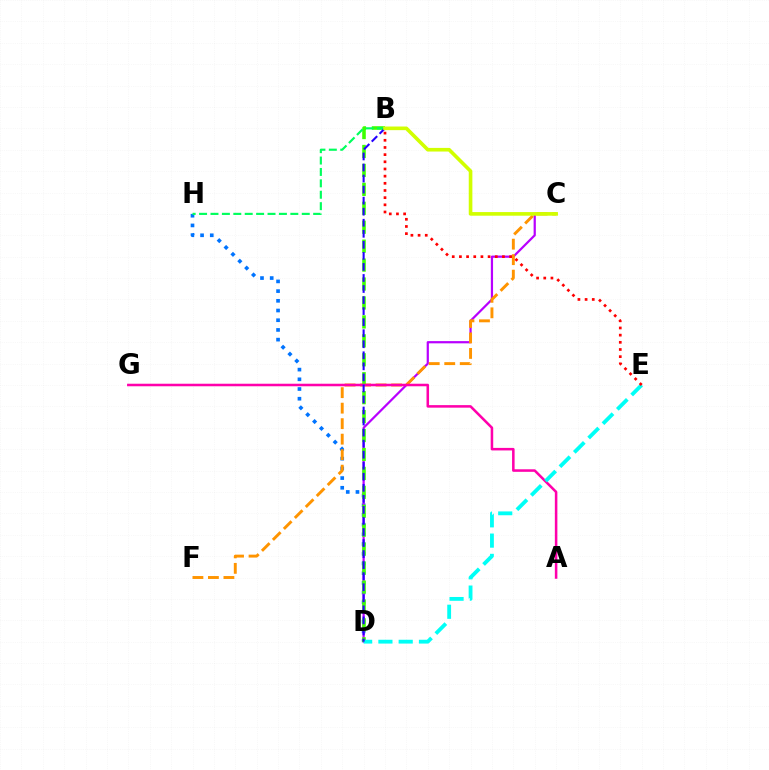{('D', 'H'): [{'color': '#0074ff', 'line_style': 'dotted', 'thickness': 2.64}], ('C', 'D'): [{'color': '#b900ff', 'line_style': 'solid', 'thickness': 1.6}], ('C', 'F'): [{'color': '#ff9400', 'line_style': 'dashed', 'thickness': 2.11}], ('B', 'D'): [{'color': '#3dff00', 'line_style': 'dashed', 'thickness': 2.57}, {'color': '#2500ff', 'line_style': 'dashed', 'thickness': 1.5}], ('A', 'G'): [{'color': '#ff00ac', 'line_style': 'solid', 'thickness': 1.83}], ('B', 'H'): [{'color': '#00ff5c', 'line_style': 'dashed', 'thickness': 1.55}], ('D', 'E'): [{'color': '#00fff6', 'line_style': 'dashed', 'thickness': 2.76}], ('B', 'E'): [{'color': '#ff0000', 'line_style': 'dotted', 'thickness': 1.95}], ('B', 'C'): [{'color': '#d1ff00', 'line_style': 'solid', 'thickness': 2.61}]}